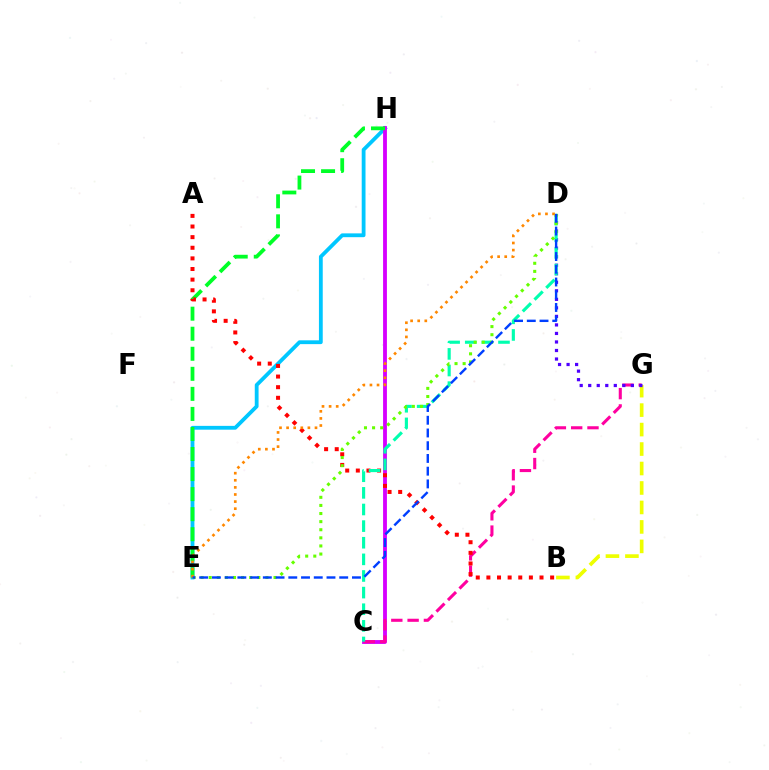{('E', 'H'): [{'color': '#00c7ff', 'line_style': 'solid', 'thickness': 2.74}, {'color': '#00ff27', 'line_style': 'dashed', 'thickness': 2.72}], ('B', 'G'): [{'color': '#eeff00', 'line_style': 'dashed', 'thickness': 2.64}], ('C', 'H'): [{'color': '#d600ff', 'line_style': 'solid', 'thickness': 2.76}], ('C', 'G'): [{'color': '#ff00a0', 'line_style': 'dashed', 'thickness': 2.21}], ('A', 'B'): [{'color': '#ff0000', 'line_style': 'dotted', 'thickness': 2.89}], ('D', 'G'): [{'color': '#4f00ff', 'line_style': 'dotted', 'thickness': 2.32}], ('C', 'D'): [{'color': '#00ffaf', 'line_style': 'dashed', 'thickness': 2.26}], ('D', 'E'): [{'color': '#66ff00', 'line_style': 'dotted', 'thickness': 2.2}, {'color': '#ff8800', 'line_style': 'dotted', 'thickness': 1.93}, {'color': '#003fff', 'line_style': 'dashed', 'thickness': 1.73}]}